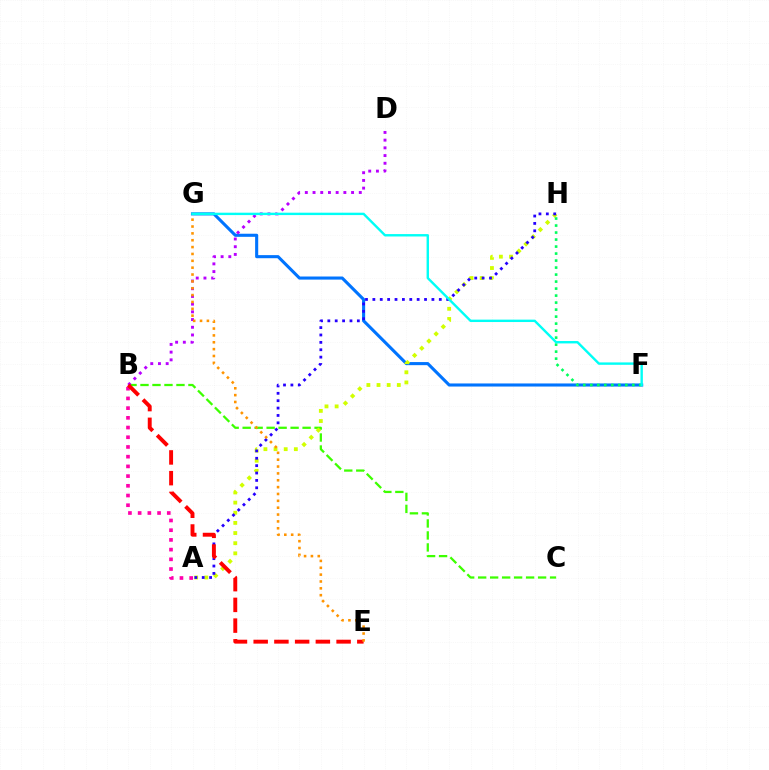{('F', 'G'): [{'color': '#0074ff', 'line_style': 'solid', 'thickness': 2.22}, {'color': '#00fff6', 'line_style': 'solid', 'thickness': 1.73}], ('B', 'C'): [{'color': '#3dff00', 'line_style': 'dashed', 'thickness': 1.63}], ('A', 'B'): [{'color': '#ff00ac', 'line_style': 'dotted', 'thickness': 2.64}], ('A', 'H'): [{'color': '#d1ff00', 'line_style': 'dotted', 'thickness': 2.76}, {'color': '#2500ff', 'line_style': 'dotted', 'thickness': 2.01}], ('F', 'H'): [{'color': '#00ff5c', 'line_style': 'dotted', 'thickness': 1.9}], ('B', 'D'): [{'color': '#b900ff', 'line_style': 'dotted', 'thickness': 2.09}], ('B', 'E'): [{'color': '#ff0000', 'line_style': 'dashed', 'thickness': 2.82}], ('E', 'G'): [{'color': '#ff9400', 'line_style': 'dotted', 'thickness': 1.86}]}